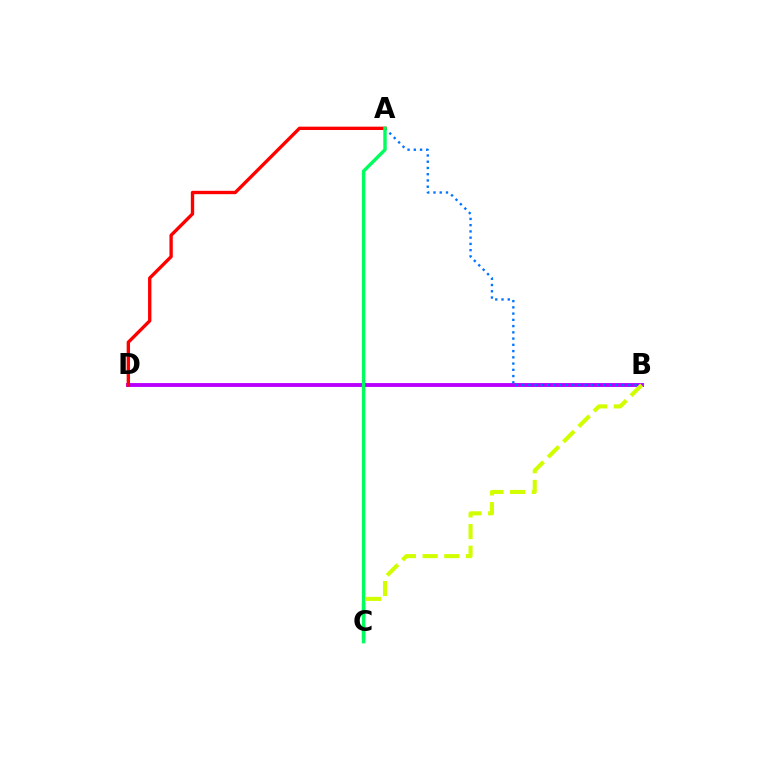{('B', 'D'): [{'color': '#b900ff', 'line_style': 'solid', 'thickness': 2.79}], ('A', 'B'): [{'color': '#0074ff', 'line_style': 'dotted', 'thickness': 1.7}], ('B', 'C'): [{'color': '#d1ff00', 'line_style': 'dashed', 'thickness': 2.94}], ('A', 'D'): [{'color': '#ff0000', 'line_style': 'solid', 'thickness': 2.41}], ('A', 'C'): [{'color': '#00ff5c', 'line_style': 'solid', 'thickness': 2.46}]}